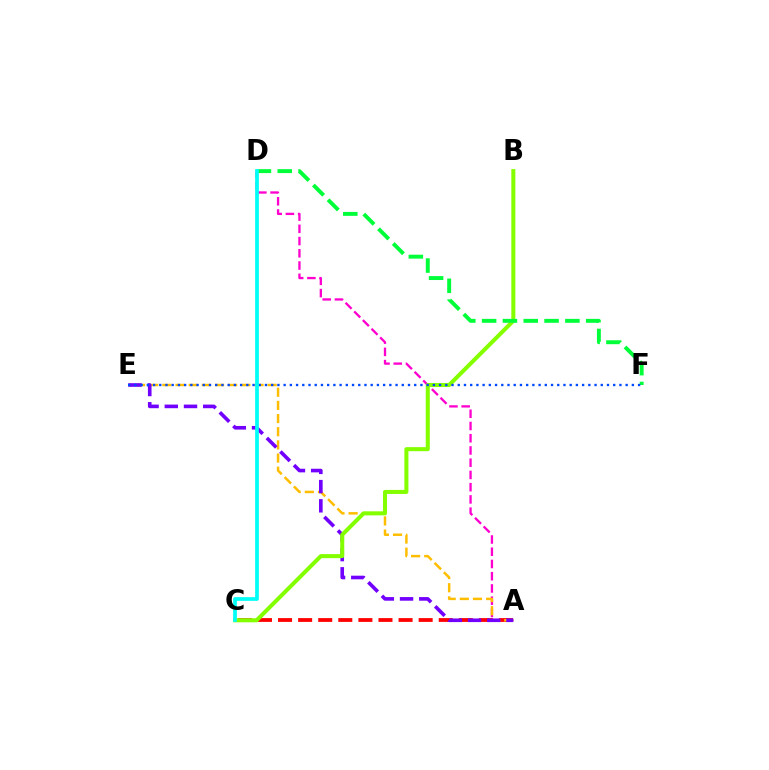{('A', 'D'): [{'color': '#ff00cf', 'line_style': 'dashed', 'thickness': 1.66}], ('A', 'C'): [{'color': '#ff0000', 'line_style': 'dashed', 'thickness': 2.73}], ('A', 'E'): [{'color': '#ffbd00', 'line_style': 'dashed', 'thickness': 1.79}, {'color': '#7200ff', 'line_style': 'dashed', 'thickness': 2.61}], ('B', 'C'): [{'color': '#84ff00', 'line_style': 'solid', 'thickness': 2.91}], ('D', 'F'): [{'color': '#00ff39', 'line_style': 'dashed', 'thickness': 2.83}], ('E', 'F'): [{'color': '#004bff', 'line_style': 'dotted', 'thickness': 1.69}], ('C', 'D'): [{'color': '#00fff6', 'line_style': 'solid', 'thickness': 2.68}]}